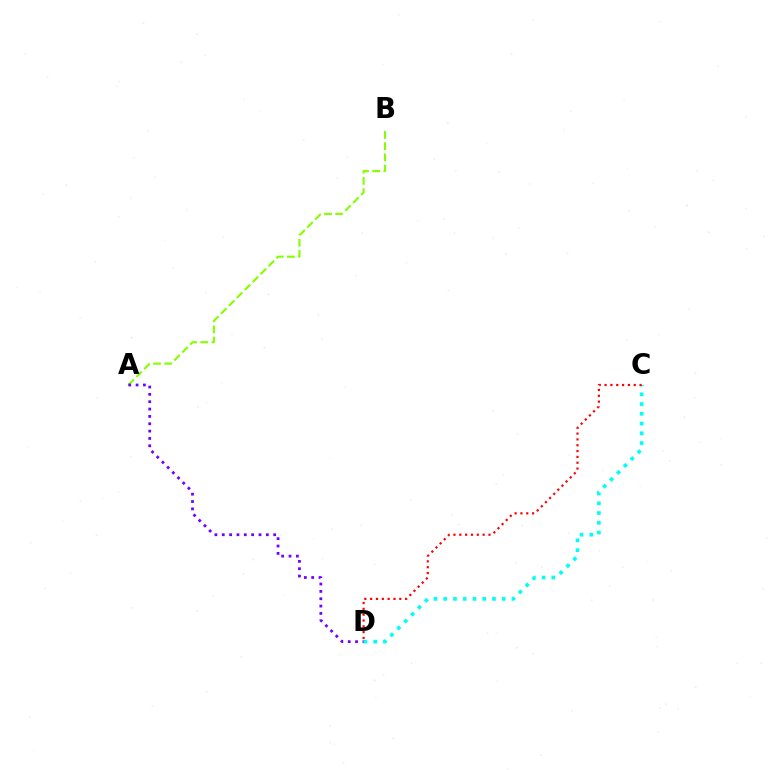{('A', 'B'): [{'color': '#84ff00', 'line_style': 'dashed', 'thickness': 1.52}], ('C', 'D'): [{'color': '#00fff6', 'line_style': 'dotted', 'thickness': 2.65}, {'color': '#ff0000', 'line_style': 'dotted', 'thickness': 1.58}], ('A', 'D'): [{'color': '#7200ff', 'line_style': 'dotted', 'thickness': 2.0}]}